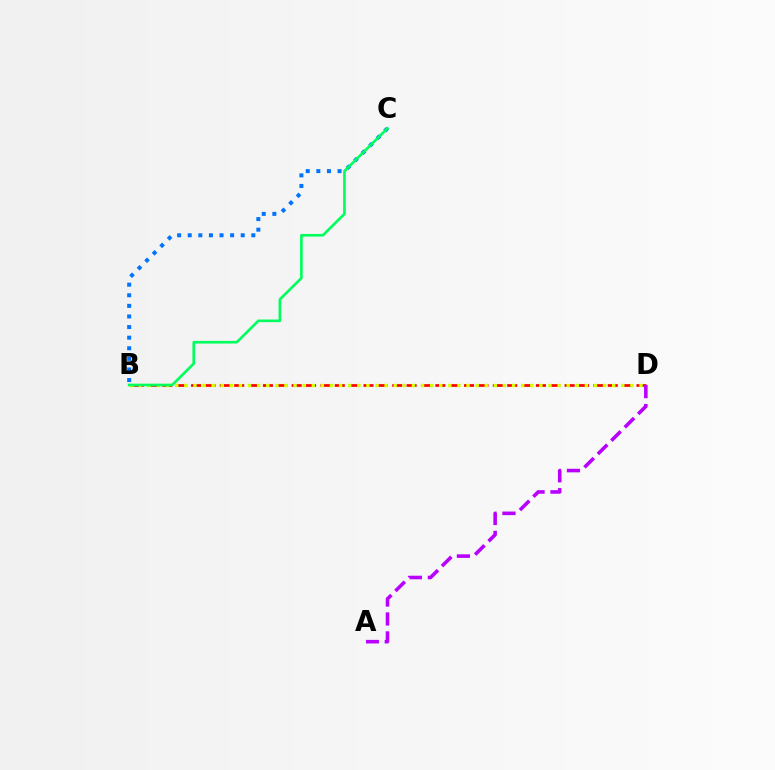{('B', 'C'): [{'color': '#0074ff', 'line_style': 'dotted', 'thickness': 2.88}, {'color': '#00ff5c', 'line_style': 'solid', 'thickness': 1.9}], ('B', 'D'): [{'color': '#ff0000', 'line_style': 'dashed', 'thickness': 1.95}, {'color': '#d1ff00', 'line_style': 'dotted', 'thickness': 2.47}], ('A', 'D'): [{'color': '#b900ff', 'line_style': 'dashed', 'thickness': 2.57}]}